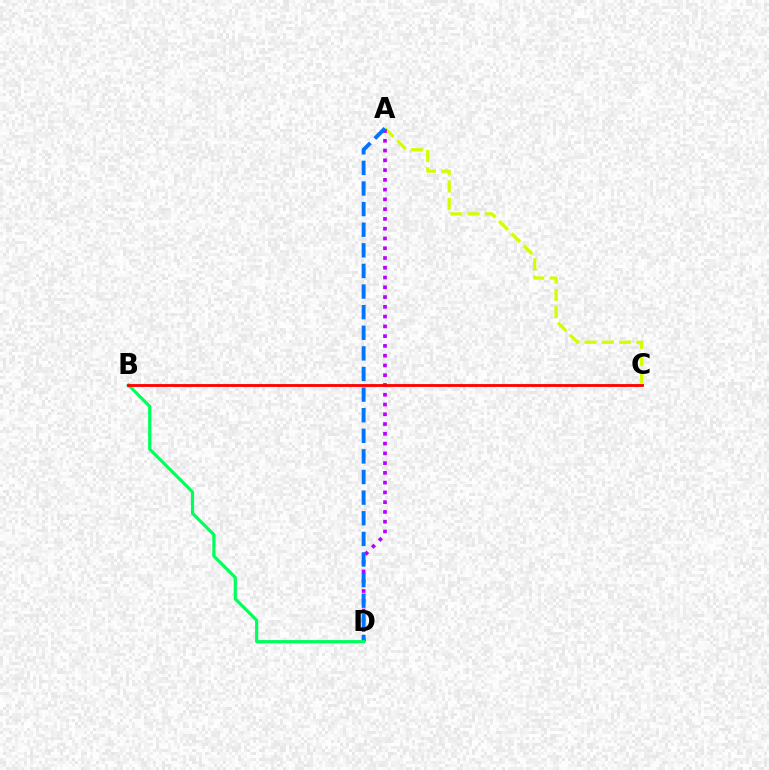{('A', 'C'): [{'color': '#d1ff00', 'line_style': 'dashed', 'thickness': 2.35}], ('A', 'D'): [{'color': '#b900ff', 'line_style': 'dotted', 'thickness': 2.65}, {'color': '#0074ff', 'line_style': 'dashed', 'thickness': 2.8}], ('B', 'D'): [{'color': '#00ff5c', 'line_style': 'solid', 'thickness': 2.29}], ('B', 'C'): [{'color': '#ff0000', 'line_style': 'solid', 'thickness': 2.03}]}